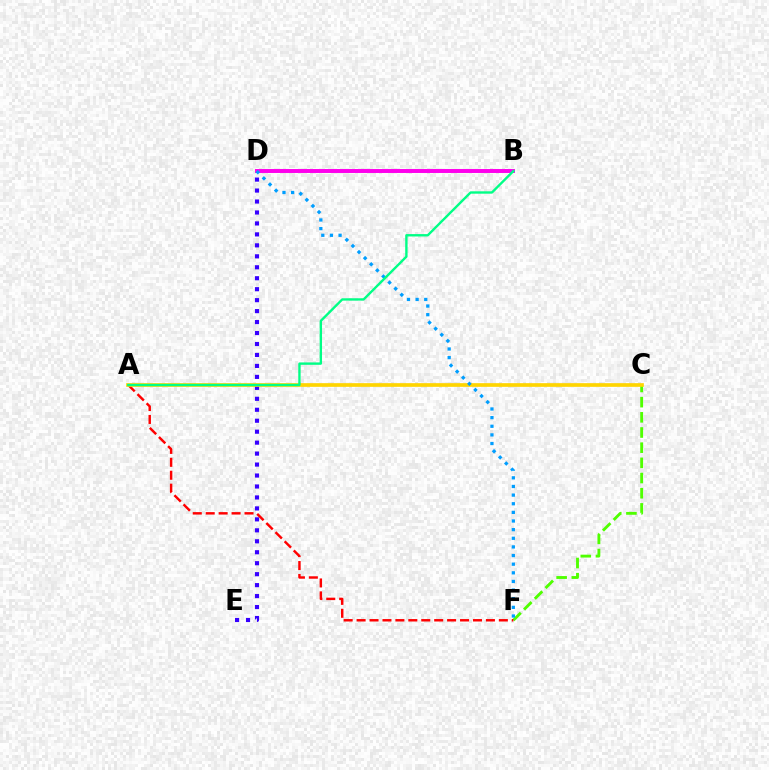{('C', 'F'): [{'color': '#4fff00', 'line_style': 'dashed', 'thickness': 2.06}], ('B', 'D'): [{'color': '#ff00ed', 'line_style': 'solid', 'thickness': 2.84}], ('A', 'F'): [{'color': '#ff0000', 'line_style': 'dashed', 'thickness': 1.76}], ('D', 'E'): [{'color': '#3700ff', 'line_style': 'dotted', 'thickness': 2.98}], ('A', 'C'): [{'color': '#ffd500', 'line_style': 'solid', 'thickness': 2.65}], ('D', 'F'): [{'color': '#009eff', 'line_style': 'dotted', 'thickness': 2.35}], ('A', 'B'): [{'color': '#00ff86', 'line_style': 'solid', 'thickness': 1.71}]}